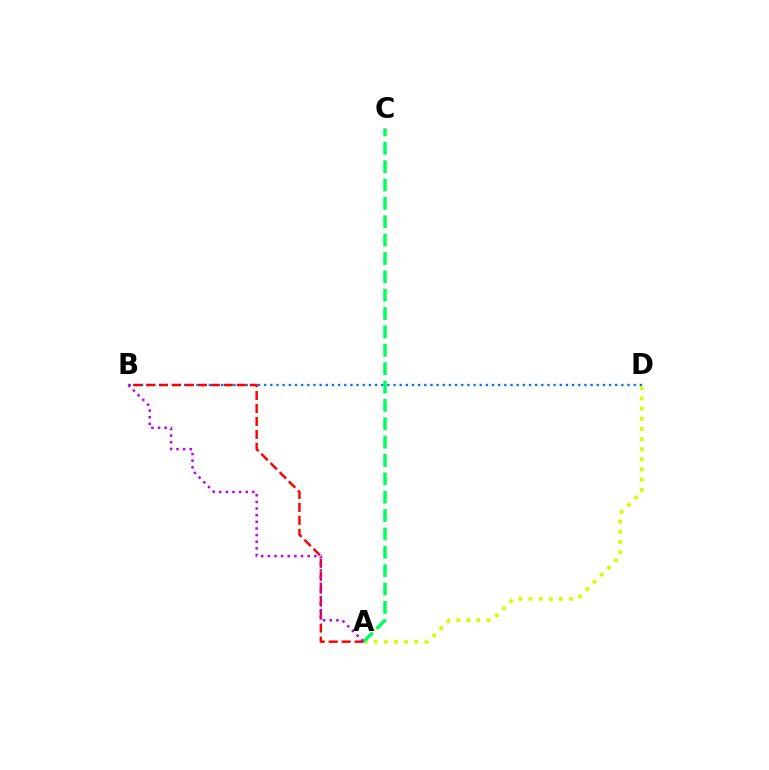{('B', 'D'): [{'color': '#0074ff', 'line_style': 'dotted', 'thickness': 1.67}], ('A', 'D'): [{'color': '#d1ff00', 'line_style': 'dotted', 'thickness': 2.76}], ('A', 'B'): [{'color': '#ff0000', 'line_style': 'dashed', 'thickness': 1.76}, {'color': '#b900ff', 'line_style': 'dotted', 'thickness': 1.8}], ('A', 'C'): [{'color': '#00ff5c', 'line_style': 'dashed', 'thickness': 2.49}]}